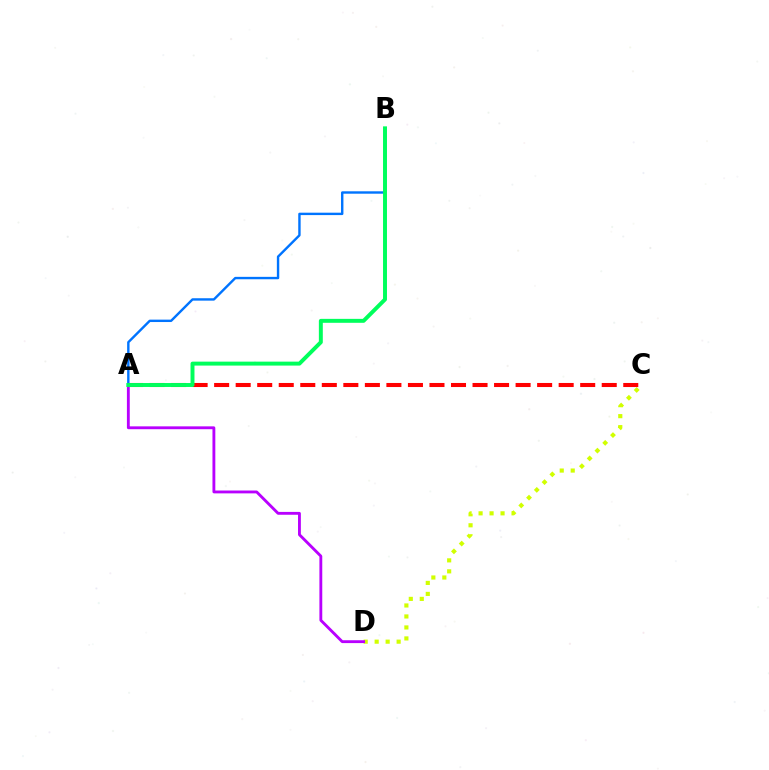{('A', 'B'): [{'color': '#0074ff', 'line_style': 'solid', 'thickness': 1.73}, {'color': '#00ff5c', 'line_style': 'solid', 'thickness': 2.84}], ('A', 'C'): [{'color': '#ff0000', 'line_style': 'dashed', 'thickness': 2.93}], ('C', 'D'): [{'color': '#d1ff00', 'line_style': 'dotted', 'thickness': 2.98}], ('A', 'D'): [{'color': '#b900ff', 'line_style': 'solid', 'thickness': 2.05}]}